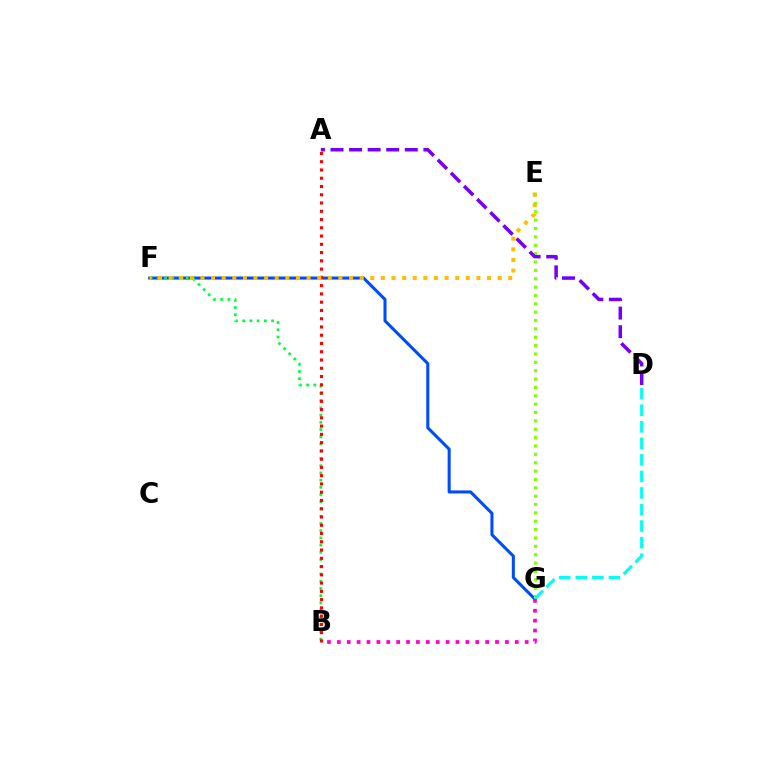{('F', 'G'): [{'color': '#004bff', 'line_style': 'solid', 'thickness': 2.2}], ('E', 'G'): [{'color': '#84ff00', 'line_style': 'dotted', 'thickness': 2.27}], ('D', 'G'): [{'color': '#00fff6', 'line_style': 'dashed', 'thickness': 2.25}], ('B', 'F'): [{'color': '#00ff39', 'line_style': 'dotted', 'thickness': 1.96}], ('A', 'D'): [{'color': '#7200ff', 'line_style': 'dashed', 'thickness': 2.52}], ('A', 'B'): [{'color': '#ff0000', 'line_style': 'dotted', 'thickness': 2.24}], ('B', 'G'): [{'color': '#ff00cf', 'line_style': 'dotted', 'thickness': 2.69}], ('E', 'F'): [{'color': '#ffbd00', 'line_style': 'dotted', 'thickness': 2.88}]}